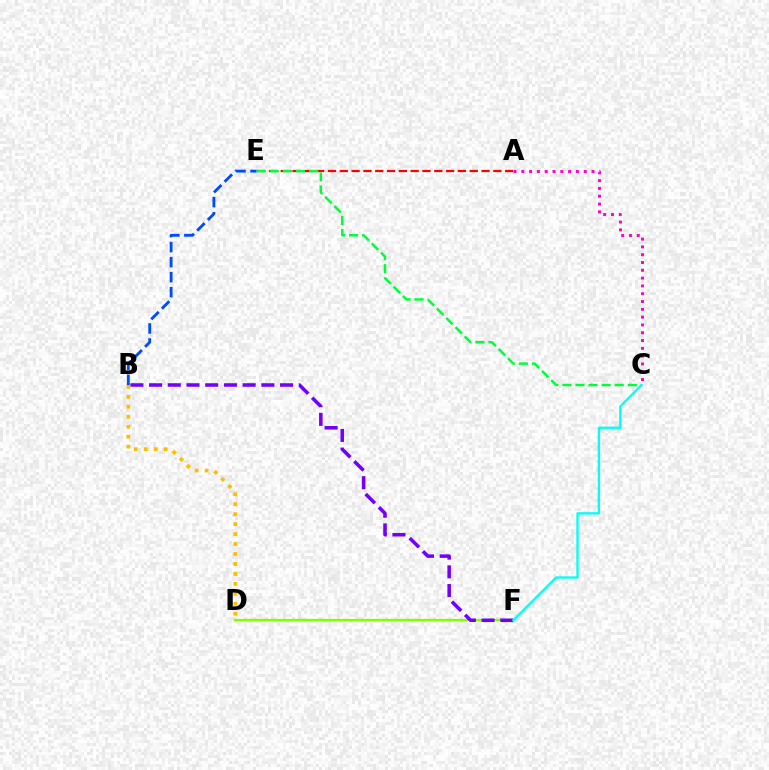{('D', 'F'): [{'color': '#84ff00', 'line_style': 'solid', 'thickness': 1.68}], ('A', 'E'): [{'color': '#ff0000', 'line_style': 'dashed', 'thickness': 1.6}], ('B', 'E'): [{'color': '#004bff', 'line_style': 'dashed', 'thickness': 2.04}], ('C', 'E'): [{'color': '#00ff39', 'line_style': 'dashed', 'thickness': 1.78}], ('B', 'F'): [{'color': '#7200ff', 'line_style': 'dashed', 'thickness': 2.54}], ('C', 'F'): [{'color': '#00fff6', 'line_style': 'solid', 'thickness': 1.65}], ('B', 'D'): [{'color': '#ffbd00', 'line_style': 'dotted', 'thickness': 2.71}], ('A', 'C'): [{'color': '#ff00cf', 'line_style': 'dotted', 'thickness': 2.12}]}